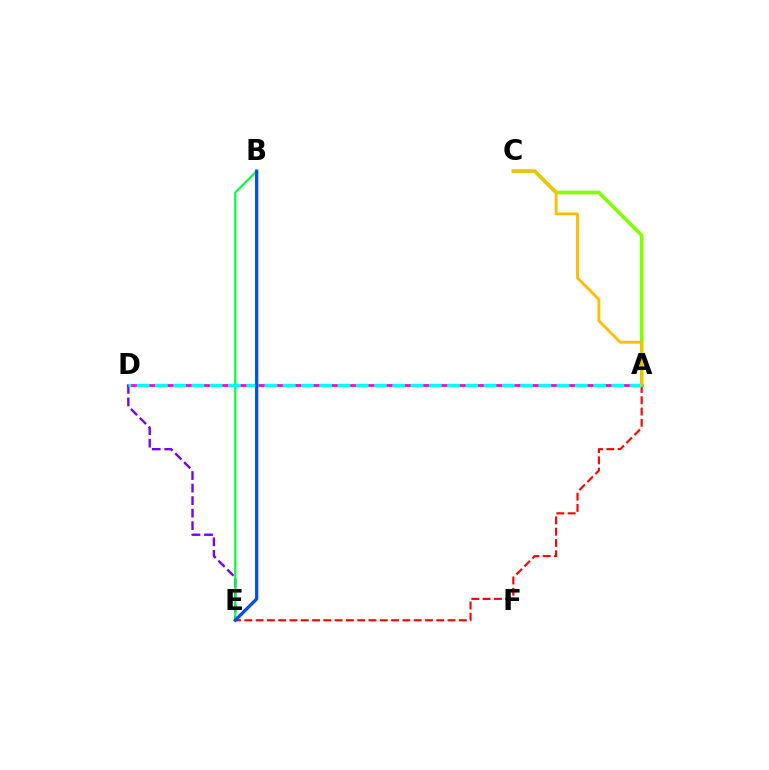{('A', 'D'): [{'color': '#ff00cf', 'line_style': 'solid', 'thickness': 1.99}, {'color': '#00fff6', 'line_style': 'dashed', 'thickness': 2.48}], ('D', 'E'): [{'color': '#7200ff', 'line_style': 'dashed', 'thickness': 1.7}], ('A', 'E'): [{'color': '#ff0000', 'line_style': 'dashed', 'thickness': 1.53}], ('B', 'E'): [{'color': '#00ff39', 'line_style': 'solid', 'thickness': 1.57}, {'color': '#004bff', 'line_style': 'solid', 'thickness': 2.34}], ('A', 'C'): [{'color': '#84ff00', 'line_style': 'solid', 'thickness': 2.64}, {'color': '#ffbd00', 'line_style': 'solid', 'thickness': 2.05}]}